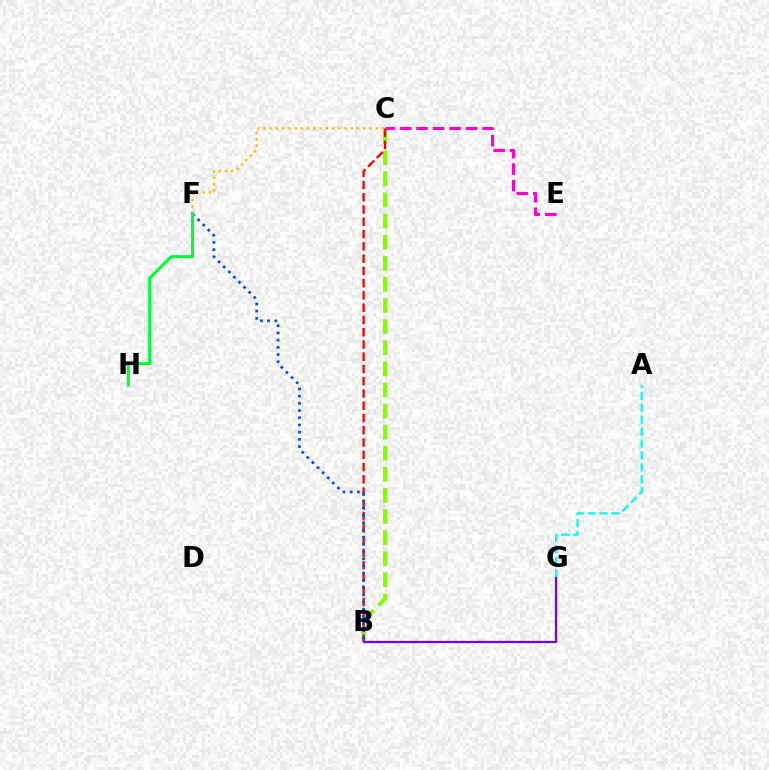{('B', 'C'): [{'color': '#84ff00', 'line_style': 'dashed', 'thickness': 2.87}, {'color': '#ff0000', 'line_style': 'dashed', 'thickness': 1.67}], ('C', 'F'): [{'color': '#ffbd00', 'line_style': 'dotted', 'thickness': 1.7}], ('B', 'F'): [{'color': '#004bff', 'line_style': 'dotted', 'thickness': 1.96}], ('A', 'G'): [{'color': '#00fff6', 'line_style': 'dashed', 'thickness': 1.62}], ('F', 'H'): [{'color': '#00ff39', 'line_style': 'solid', 'thickness': 2.22}], ('C', 'E'): [{'color': '#ff00cf', 'line_style': 'dashed', 'thickness': 2.24}], ('B', 'G'): [{'color': '#7200ff', 'line_style': 'solid', 'thickness': 1.61}]}